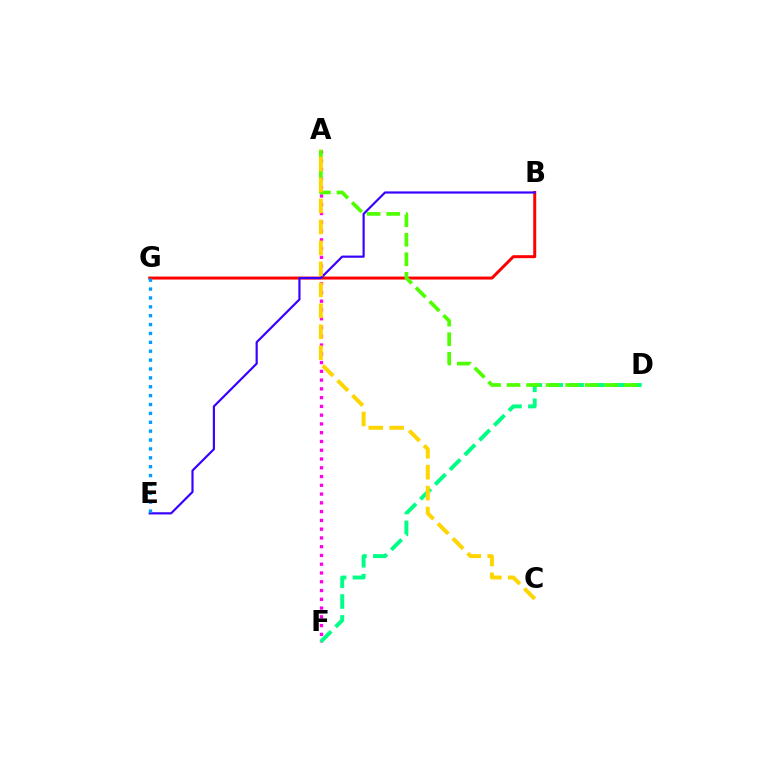{('B', 'G'): [{'color': '#ff0000', 'line_style': 'solid', 'thickness': 2.14}], ('A', 'F'): [{'color': '#ff00ed', 'line_style': 'dotted', 'thickness': 2.38}], ('D', 'F'): [{'color': '#00ff86', 'line_style': 'dashed', 'thickness': 2.84}], ('A', 'D'): [{'color': '#4fff00', 'line_style': 'dashed', 'thickness': 2.65}], ('B', 'E'): [{'color': '#3700ff', 'line_style': 'solid', 'thickness': 1.57}], ('A', 'C'): [{'color': '#ffd500', 'line_style': 'dashed', 'thickness': 2.85}], ('E', 'G'): [{'color': '#009eff', 'line_style': 'dotted', 'thickness': 2.41}]}